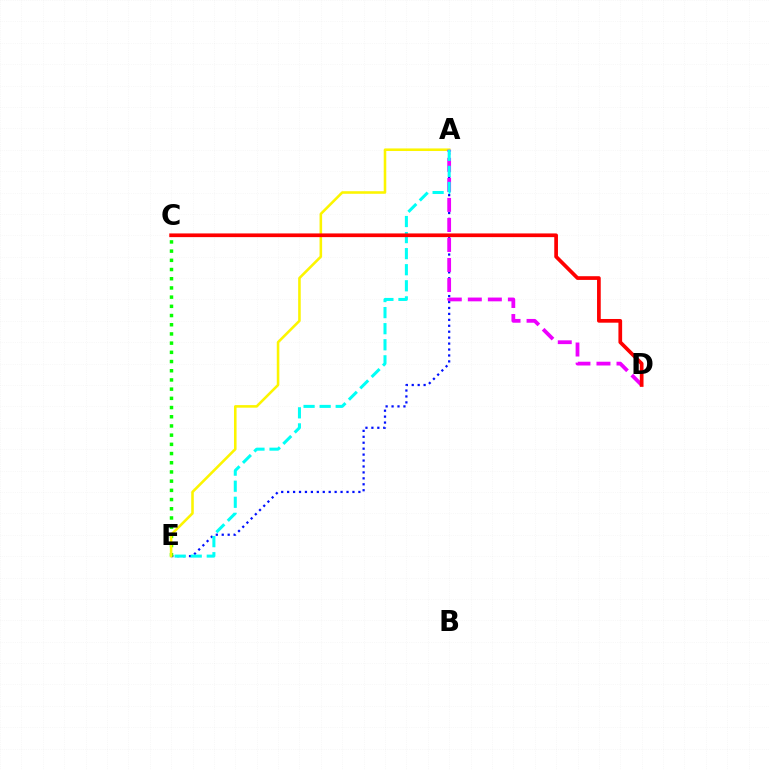{('A', 'E'): [{'color': '#0010ff', 'line_style': 'dotted', 'thickness': 1.61}, {'color': '#fcf500', 'line_style': 'solid', 'thickness': 1.85}, {'color': '#00fff6', 'line_style': 'dashed', 'thickness': 2.18}], ('C', 'E'): [{'color': '#08ff00', 'line_style': 'dotted', 'thickness': 2.5}], ('A', 'D'): [{'color': '#ee00ff', 'line_style': 'dashed', 'thickness': 2.72}], ('C', 'D'): [{'color': '#ff0000', 'line_style': 'solid', 'thickness': 2.66}]}